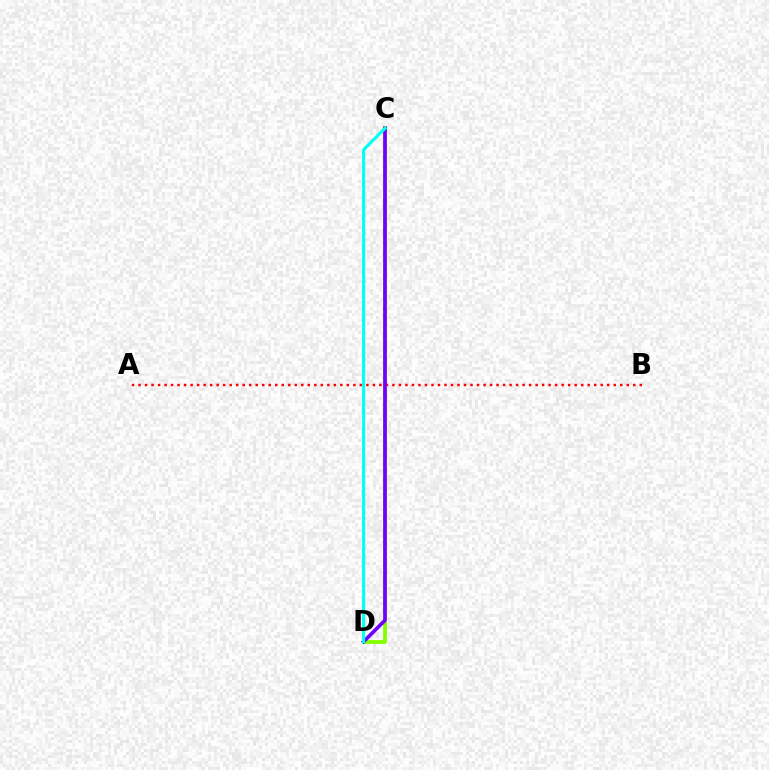{('C', 'D'): [{'color': '#84ff00', 'line_style': 'solid', 'thickness': 2.75}, {'color': '#7200ff', 'line_style': 'solid', 'thickness': 2.66}, {'color': '#00fff6', 'line_style': 'solid', 'thickness': 2.23}], ('A', 'B'): [{'color': '#ff0000', 'line_style': 'dotted', 'thickness': 1.77}]}